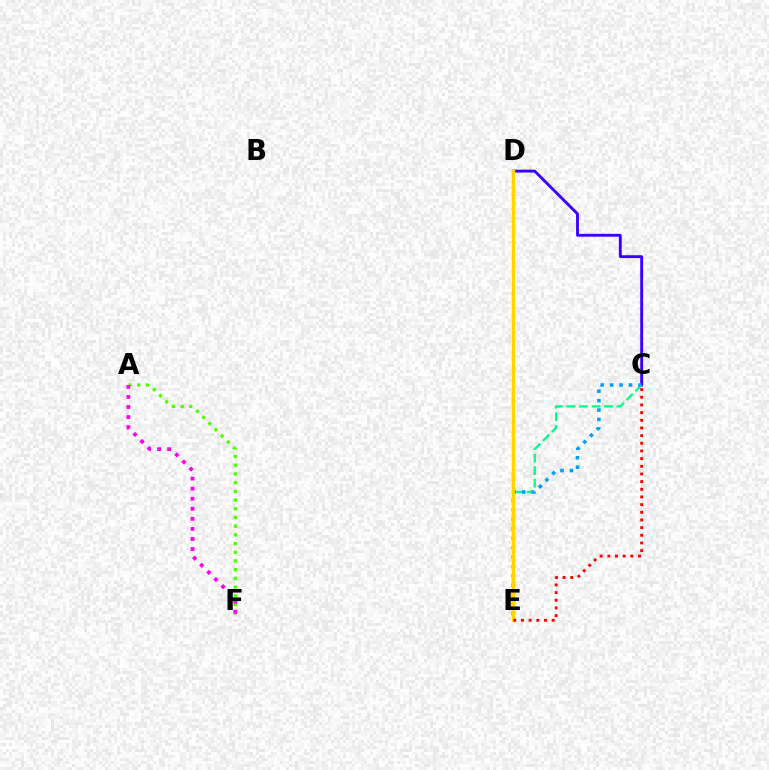{('A', 'F'): [{'color': '#4fff00', 'line_style': 'dotted', 'thickness': 2.36}, {'color': '#ff00ed', 'line_style': 'dotted', 'thickness': 2.73}], ('C', 'D'): [{'color': '#3700ff', 'line_style': 'solid', 'thickness': 2.06}], ('C', 'E'): [{'color': '#00ff86', 'line_style': 'dashed', 'thickness': 1.7}, {'color': '#009eff', 'line_style': 'dotted', 'thickness': 2.56}, {'color': '#ff0000', 'line_style': 'dotted', 'thickness': 2.08}], ('D', 'E'): [{'color': '#ffd500', 'line_style': 'solid', 'thickness': 2.5}]}